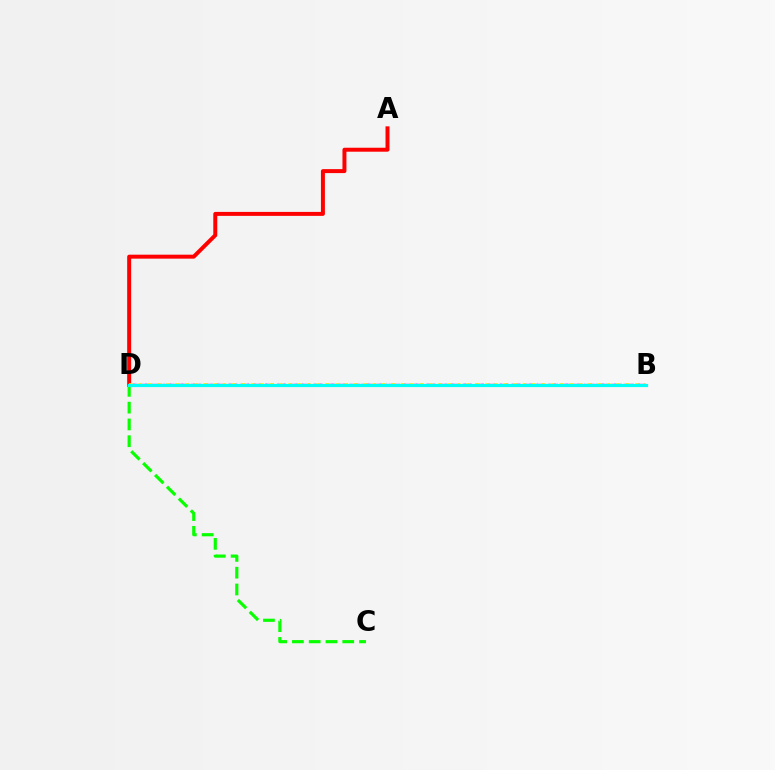{('A', 'D'): [{'color': '#ff0000', 'line_style': 'solid', 'thickness': 2.86}], ('C', 'D'): [{'color': '#08ff00', 'line_style': 'dashed', 'thickness': 2.28}], ('B', 'D'): [{'color': '#ee00ff', 'line_style': 'dashed', 'thickness': 1.68}, {'color': '#0010ff', 'line_style': 'dotted', 'thickness': 1.63}, {'color': '#fcf500', 'line_style': 'dotted', 'thickness': 2.55}, {'color': '#00fff6', 'line_style': 'solid', 'thickness': 2.31}]}